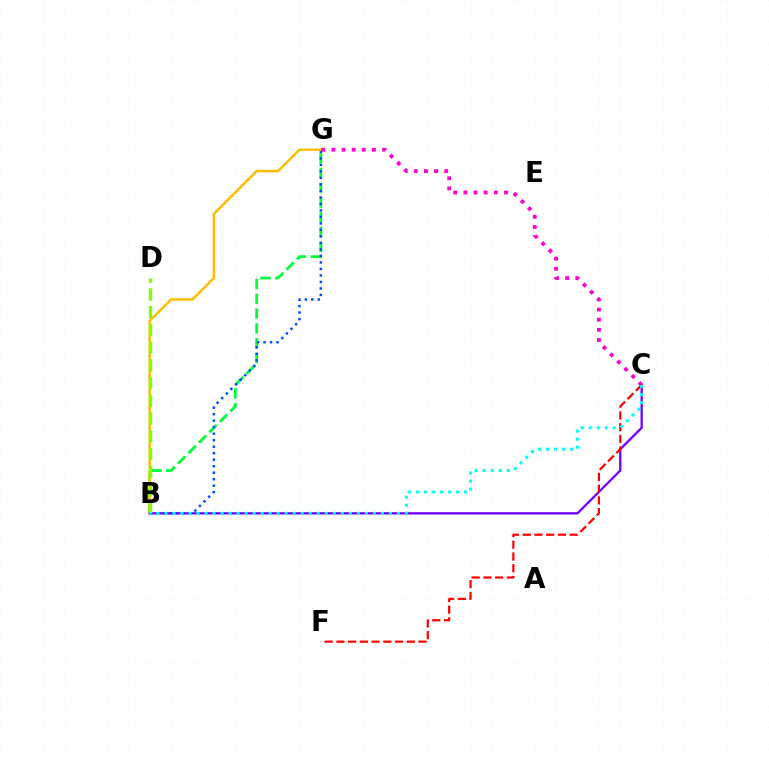{('B', 'G'): [{'color': '#00ff39', 'line_style': 'dashed', 'thickness': 2.01}, {'color': '#004bff', 'line_style': 'dotted', 'thickness': 1.77}, {'color': '#ffbd00', 'line_style': 'solid', 'thickness': 1.79}], ('B', 'C'): [{'color': '#7200ff', 'line_style': 'solid', 'thickness': 1.65}, {'color': '#00fff6', 'line_style': 'dotted', 'thickness': 2.18}], ('C', 'G'): [{'color': '#ff00cf', 'line_style': 'dotted', 'thickness': 2.76}], ('B', 'D'): [{'color': '#84ff00', 'line_style': 'dashed', 'thickness': 2.41}], ('C', 'F'): [{'color': '#ff0000', 'line_style': 'dashed', 'thickness': 1.59}]}